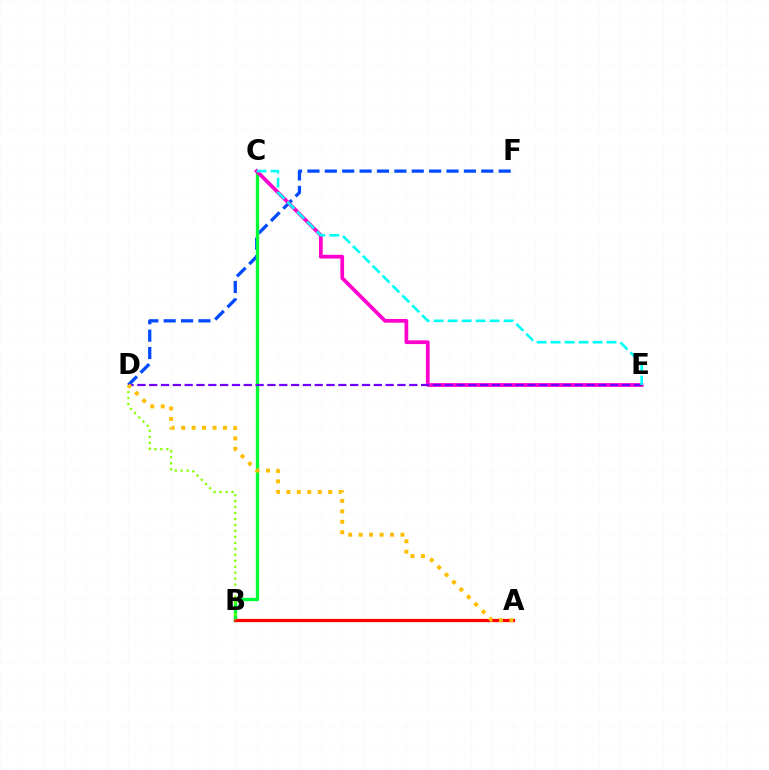{('D', 'F'): [{'color': '#004bff', 'line_style': 'dashed', 'thickness': 2.36}], ('B', 'C'): [{'color': '#00ff39', 'line_style': 'solid', 'thickness': 2.42}], ('A', 'B'): [{'color': '#ff0000', 'line_style': 'solid', 'thickness': 2.33}], ('C', 'E'): [{'color': '#ff00cf', 'line_style': 'solid', 'thickness': 2.69}, {'color': '#00fff6', 'line_style': 'dashed', 'thickness': 1.9}], ('D', 'E'): [{'color': '#7200ff', 'line_style': 'dashed', 'thickness': 1.61}], ('B', 'D'): [{'color': '#84ff00', 'line_style': 'dotted', 'thickness': 1.62}], ('A', 'D'): [{'color': '#ffbd00', 'line_style': 'dotted', 'thickness': 2.84}]}